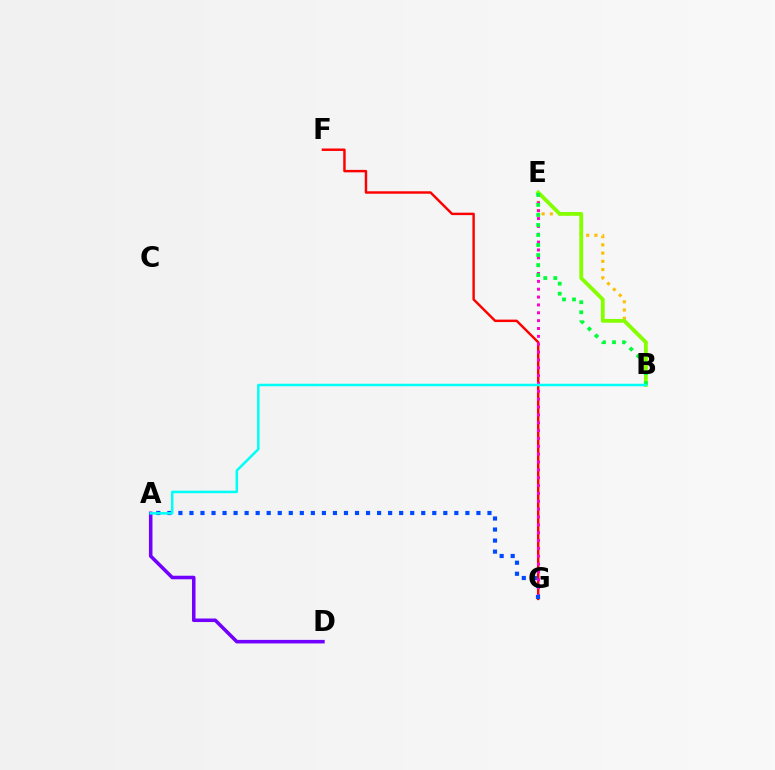{('F', 'G'): [{'color': '#ff0000', 'line_style': 'solid', 'thickness': 1.76}], ('B', 'E'): [{'color': '#ffbd00', 'line_style': 'dotted', 'thickness': 2.24}, {'color': '#84ff00', 'line_style': 'solid', 'thickness': 2.74}, {'color': '#00ff39', 'line_style': 'dotted', 'thickness': 2.72}], ('A', 'D'): [{'color': '#7200ff', 'line_style': 'solid', 'thickness': 2.55}], ('E', 'G'): [{'color': '#ff00cf', 'line_style': 'dotted', 'thickness': 2.13}], ('A', 'G'): [{'color': '#004bff', 'line_style': 'dotted', 'thickness': 3.0}], ('A', 'B'): [{'color': '#00fff6', 'line_style': 'solid', 'thickness': 1.81}]}